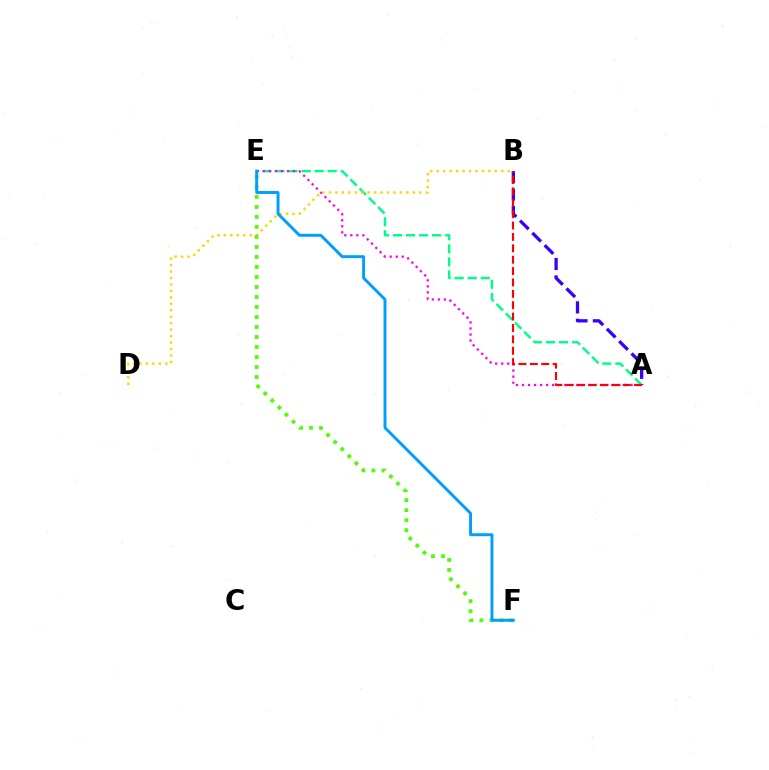{('A', 'E'): [{'color': '#00ff86', 'line_style': 'dashed', 'thickness': 1.77}, {'color': '#ff00ed', 'line_style': 'dotted', 'thickness': 1.64}], ('B', 'D'): [{'color': '#ffd500', 'line_style': 'dotted', 'thickness': 1.75}], ('A', 'B'): [{'color': '#3700ff', 'line_style': 'dashed', 'thickness': 2.37}, {'color': '#ff0000', 'line_style': 'dashed', 'thickness': 1.55}], ('E', 'F'): [{'color': '#4fff00', 'line_style': 'dotted', 'thickness': 2.72}, {'color': '#009eff', 'line_style': 'solid', 'thickness': 2.11}]}